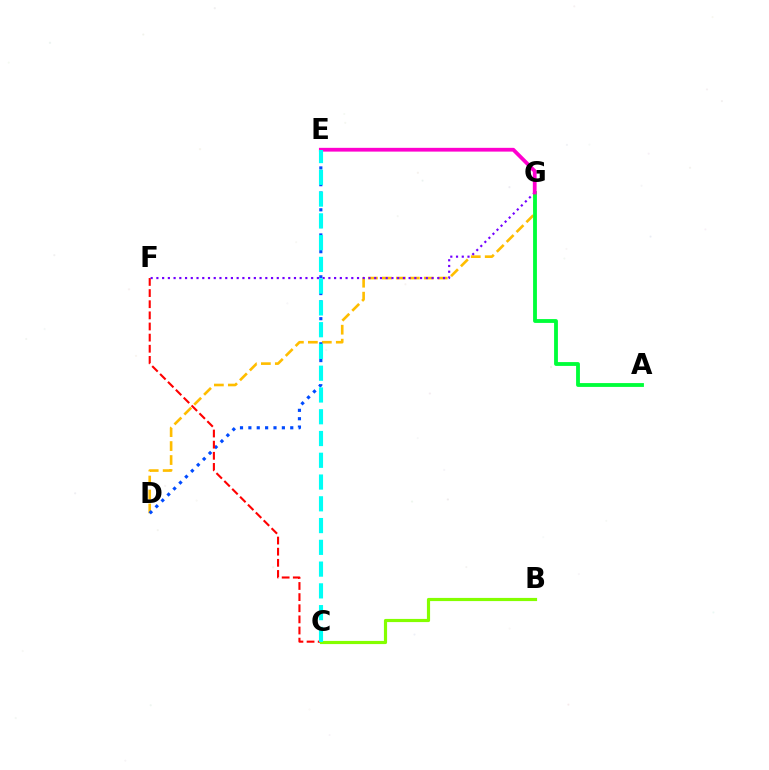{('D', 'G'): [{'color': '#ffbd00', 'line_style': 'dashed', 'thickness': 1.9}], ('D', 'E'): [{'color': '#004bff', 'line_style': 'dotted', 'thickness': 2.28}], ('C', 'F'): [{'color': '#ff0000', 'line_style': 'dashed', 'thickness': 1.51}], ('B', 'C'): [{'color': '#84ff00', 'line_style': 'solid', 'thickness': 2.28}], ('F', 'G'): [{'color': '#7200ff', 'line_style': 'dotted', 'thickness': 1.56}], ('A', 'G'): [{'color': '#00ff39', 'line_style': 'solid', 'thickness': 2.75}], ('E', 'G'): [{'color': '#ff00cf', 'line_style': 'solid', 'thickness': 2.72}], ('C', 'E'): [{'color': '#00fff6', 'line_style': 'dashed', 'thickness': 2.96}]}